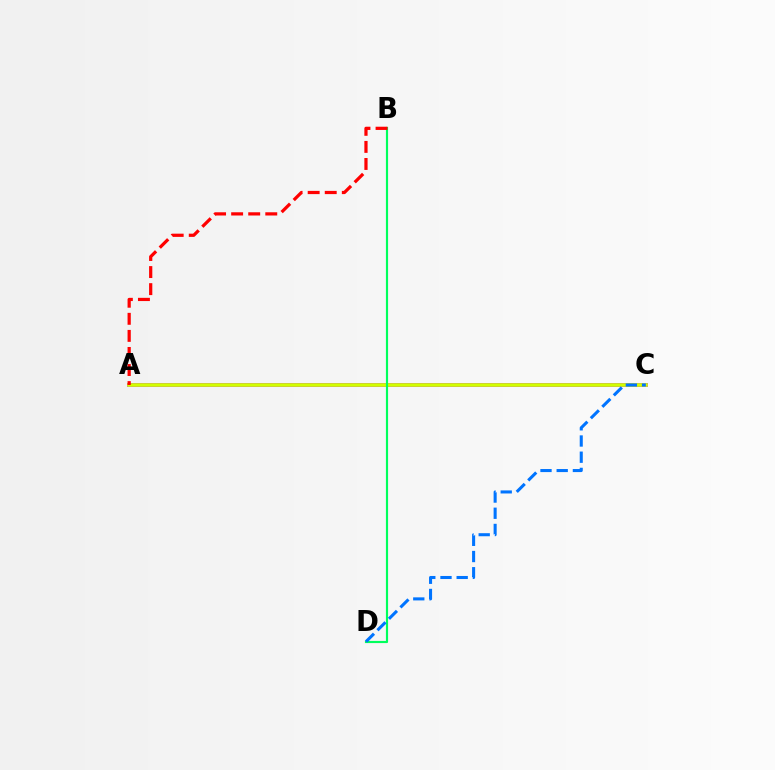{('A', 'C'): [{'color': '#b900ff', 'line_style': 'solid', 'thickness': 2.75}, {'color': '#d1ff00', 'line_style': 'solid', 'thickness': 2.61}], ('B', 'D'): [{'color': '#00ff5c', 'line_style': 'solid', 'thickness': 1.55}], ('A', 'B'): [{'color': '#ff0000', 'line_style': 'dashed', 'thickness': 2.32}], ('C', 'D'): [{'color': '#0074ff', 'line_style': 'dashed', 'thickness': 2.2}]}